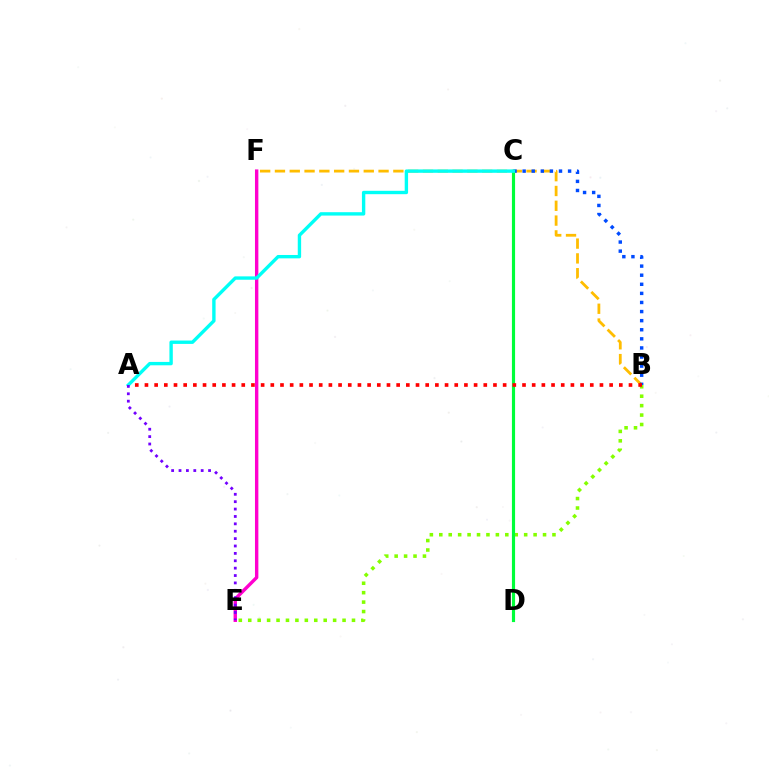{('B', 'E'): [{'color': '#84ff00', 'line_style': 'dotted', 'thickness': 2.56}], ('B', 'F'): [{'color': '#ffbd00', 'line_style': 'dashed', 'thickness': 2.01}], ('B', 'C'): [{'color': '#004bff', 'line_style': 'dotted', 'thickness': 2.47}], ('E', 'F'): [{'color': '#ff00cf', 'line_style': 'solid', 'thickness': 2.44}], ('C', 'D'): [{'color': '#00ff39', 'line_style': 'solid', 'thickness': 2.27}], ('A', 'B'): [{'color': '#ff0000', 'line_style': 'dotted', 'thickness': 2.63}], ('A', 'C'): [{'color': '#00fff6', 'line_style': 'solid', 'thickness': 2.43}], ('A', 'E'): [{'color': '#7200ff', 'line_style': 'dotted', 'thickness': 2.01}]}